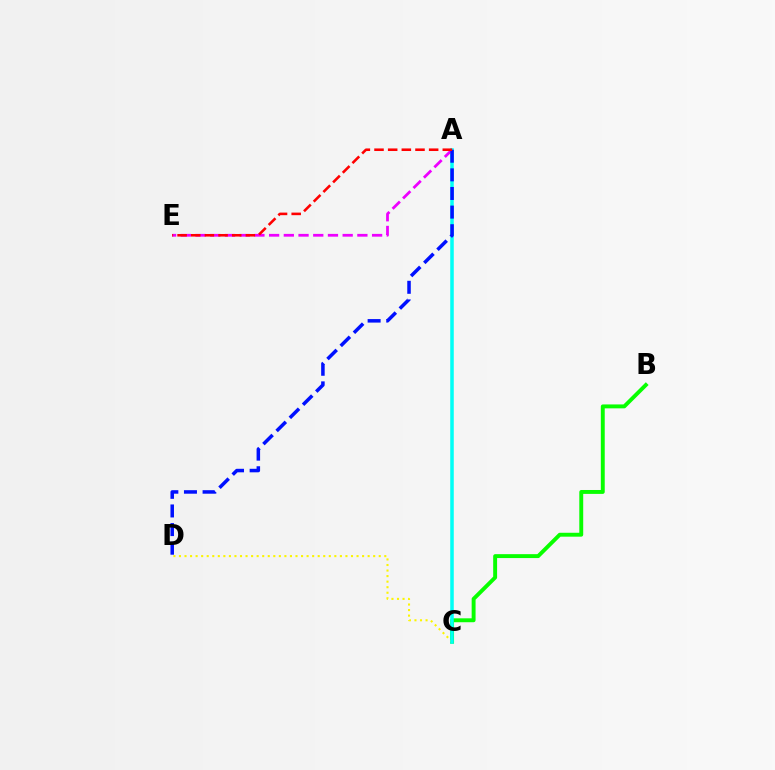{('B', 'C'): [{'color': '#08ff00', 'line_style': 'solid', 'thickness': 2.81}], ('C', 'D'): [{'color': '#fcf500', 'line_style': 'dotted', 'thickness': 1.51}], ('A', 'C'): [{'color': '#00fff6', 'line_style': 'solid', 'thickness': 2.54}], ('A', 'E'): [{'color': '#ee00ff', 'line_style': 'dashed', 'thickness': 2.0}, {'color': '#ff0000', 'line_style': 'dashed', 'thickness': 1.86}], ('A', 'D'): [{'color': '#0010ff', 'line_style': 'dashed', 'thickness': 2.53}]}